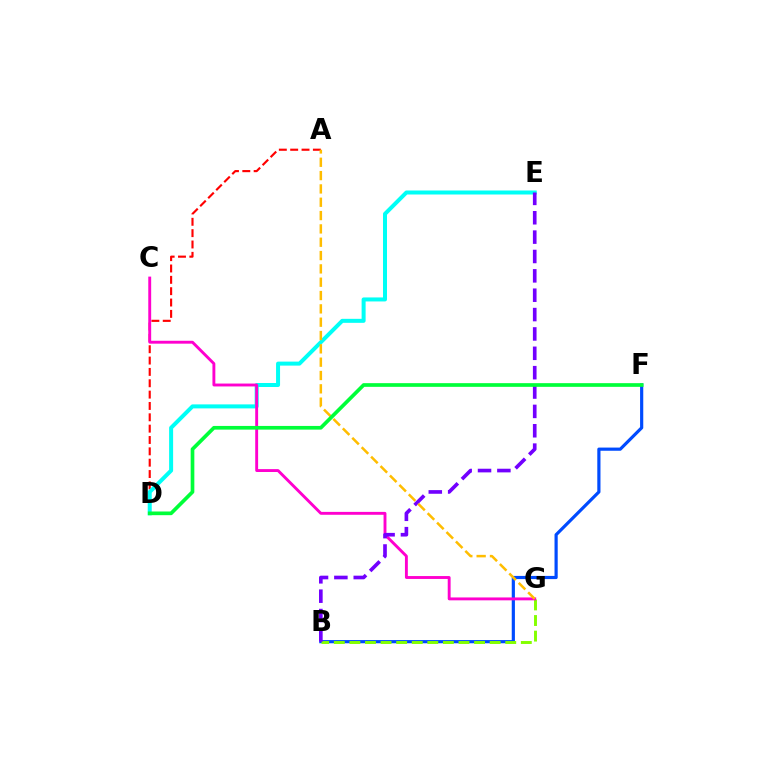{('B', 'F'): [{'color': '#004bff', 'line_style': 'solid', 'thickness': 2.29}], ('A', 'D'): [{'color': '#ff0000', 'line_style': 'dashed', 'thickness': 1.54}], ('D', 'E'): [{'color': '#00fff6', 'line_style': 'solid', 'thickness': 2.88}], ('B', 'G'): [{'color': '#84ff00', 'line_style': 'dashed', 'thickness': 2.12}], ('C', 'G'): [{'color': '#ff00cf', 'line_style': 'solid', 'thickness': 2.08}], ('B', 'E'): [{'color': '#7200ff', 'line_style': 'dashed', 'thickness': 2.63}], ('A', 'G'): [{'color': '#ffbd00', 'line_style': 'dashed', 'thickness': 1.81}], ('D', 'F'): [{'color': '#00ff39', 'line_style': 'solid', 'thickness': 2.65}]}